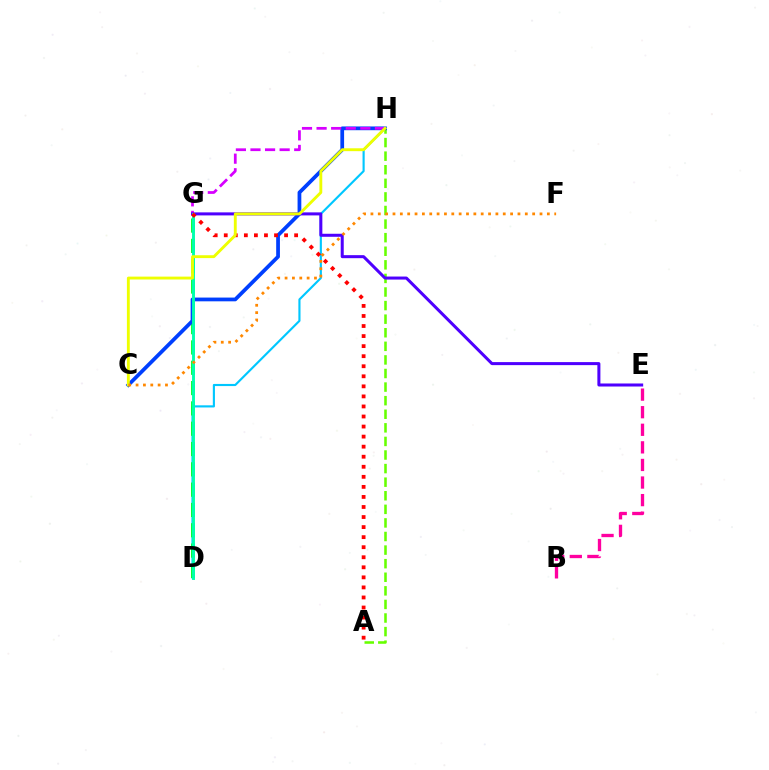{('D', 'H'): [{'color': '#00c7ff', 'line_style': 'solid', 'thickness': 1.54}], ('A', 'H'): [{'color': '#66ff00', 'line_style': 'dashed', 'thickness': 1.85}], ('D', 'G'): [{'color': '#00ff27', 'line_style': 'dashed', 'thickness': 2.76}, {'color': '#00ffaf', 'line_style': 'solid', 'thickness': 2.09}], ('C', 'H'): [{'color': '#003fff', 'line_style': 'solid', 'thickness': 2.7}, {'color': '#eeff00', 'line_style': 'solid', 'thickness': 2.07}], ('G', 'H'): [{'color': '#d600ff', 'line_style': 'dashed', 'thickness': 1.98}], ('E', 'G'): [{'color': '#4f00ff', 'line_style': 'solid', 'thickness': 2.18}], ('A', 'G'): [{'color': '#ff0000', 'line_style': 'dotted', 'thickness': 2.73}], ('B', 'E'): [{'color': '#ff00a0', 'line_style': 'dashed', 'thickness': 2.39}], ('C', 'F'): [{'color': '#ff8800', 'line_style': 'dotted', 'thickness': 2.0}]}